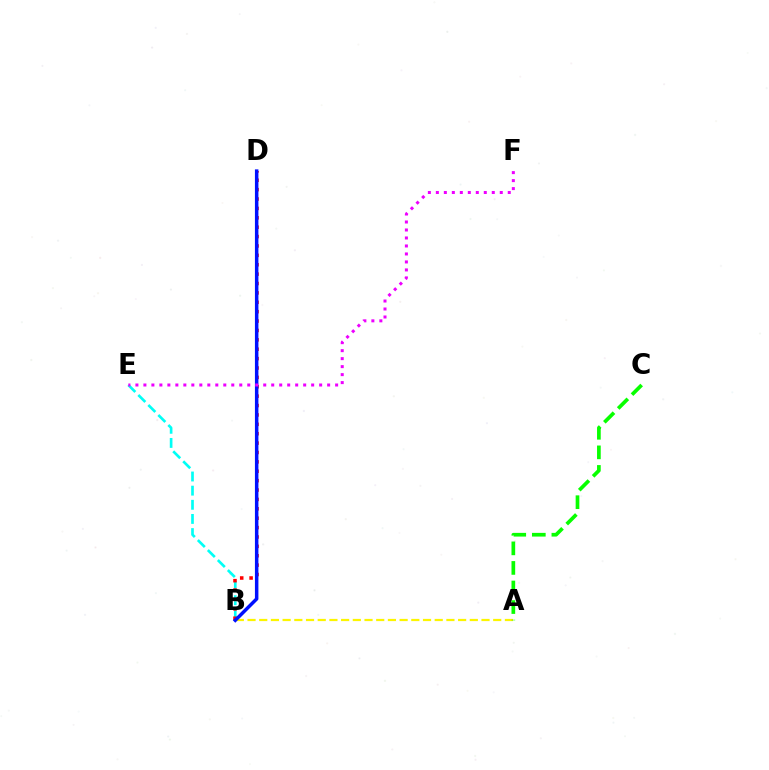{('A', 'B'): [{'color': '#fcf500', 'line_style': 'dashed', 'thickness': 1.59}], ('A', 'C'): [{'color': '#08ff00', 'line_style': 'dashed', 'thickness': 2.66}], ('B', 'E'): [{'color': '#00fff6', 'line_style': 'dashed', 'thickness': 1.92}], ('B', 'D'): [{'color': '#ff0000', 'line_style': 'dotted', 'thickness': 2.55}, {'color': '#0010ff', 'line_style': 'solid', 'thickness': 2.51}], ('E', 'F'): [{'color': '#ee00ff', 'line_style': 'dotted', 'thickness': 2.17}]}